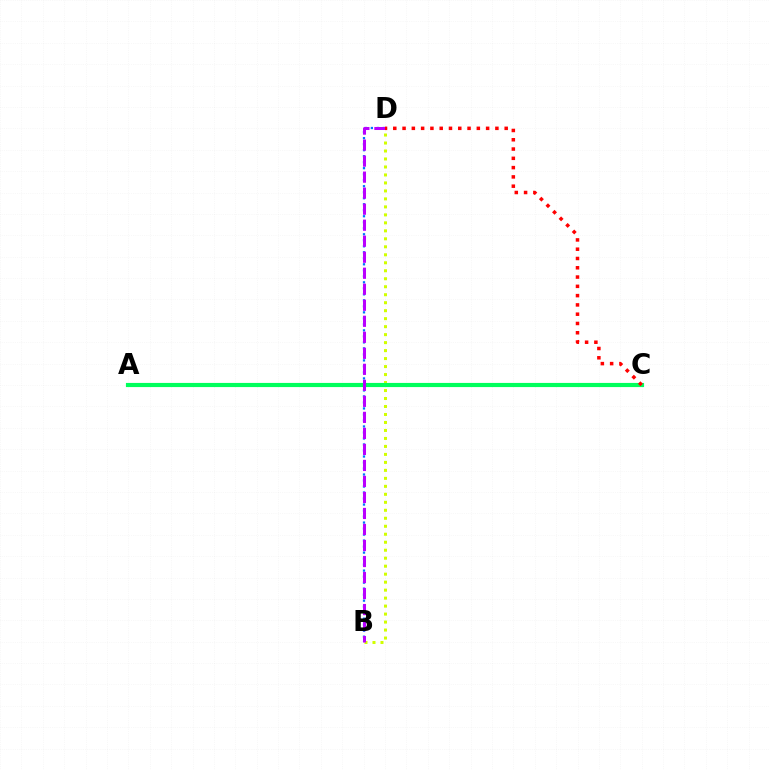{('B', 'D'): [{'color': '#0074ff', 'line_style': 'dotted', 'thickness': 1.63}, {'color': '#d1ff00', 'line_style': 'dotted', 'thickness': 2.17}, {'color': '#b900ff', 'line_style': 'dashed', 'thickness': 2.18}], ('A', 'C'): [{'color': '#00ff5c', 'line_style': 'solid', 'thickness': 2.99}], ('C', 'D'): [{'color': '#ff0000', 'line_style': 'dotted', 'thickness': 2.52}]}